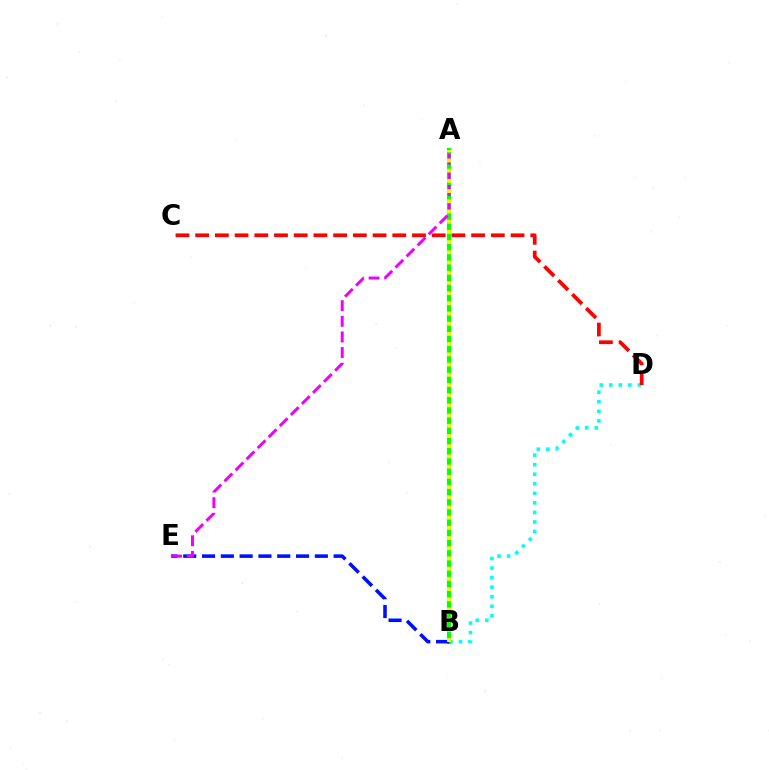{('B', 'D'): [{'color': '#00fff6', 'line_style': 'dotted', 'thickness': 2.59}], ('A', 'B'): [{'color': '#08ff00', 'line_style': 'solid', 'thickness': 2.98}, {'color': '#fcf500', 'line_style': 'dotted', 'thickness': 2.77}], ('C', 'D'): [{'color': '#ff0000', 'line_style': 'dashed', 'thickness': 2.68}], ('B', 'E'): [{'color': '#0010ff', 'line_style': 'dashed', 'thickness': 2.55}], ('A', 'E'): [{'color': '#ee00ff', 'line_style': 'dashed', 'thickness': 2.12}]}